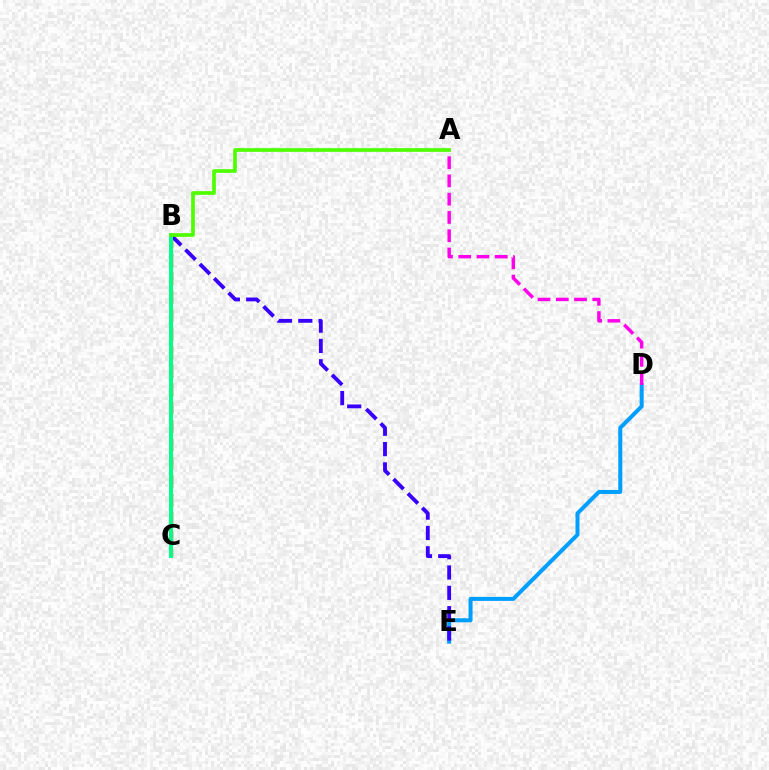{('B', 'C'): [{'color': '#ff0000', 'line_style': 'dashed', 'thickness': 2.51}, {'color': '#ffd500', 'line_style': 'dashed', 'thickness': 2.63}, {'color': '#00ff86', 'line_style': 'solid', 'thickness': 2.88}], ('D', 'E'): [{'color': '#009eff', 'line_style': 'solid', 'thickness': 2.89}], ('A', 'D'): [{'color': '#ff00ed', 'line_style': 'dashed', 'thickness': 2.48}], ('B', 'E'): [{'color': '#3700ff', 'line_style': 'dashed', 'thickness': 2.76}], ('A', 'B'): [{'color': '#4fff00', 'line_style': 'solid', 'thickness': 2.67}]}